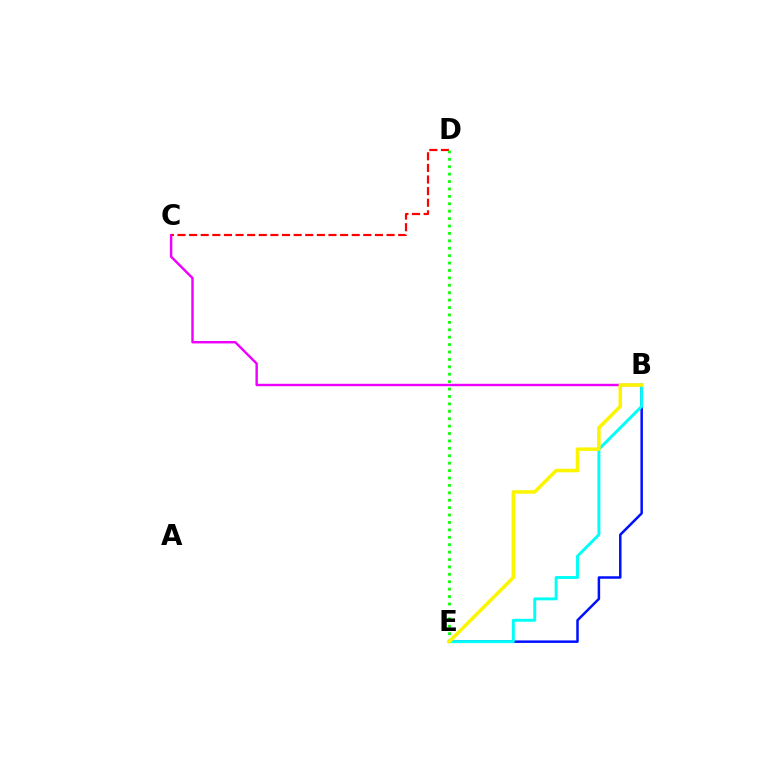{('B', 'E'): [{'color': '#0010ff', 'line_style': 'solid', 'thickness': 1.8}, {'color': '#00fff6', 'line_style': 'solid', 'thickness': 2.1}, {'color': '#fcf500', 'line_style': 'solid', 'thickness': 2.53}], ('B', 'C'): [{'color': '#ee00ff', 'line_style': 'solid', 'thickness': 1.74}], ('C', 'D'): [{'color': '#ff0000', 'line_style': 'dashed', 'thickness': 1.58}], ('D', 'E'): [{'color': '#08ff00', 'line_style': 'dotted', 'thickness': 2.01}]}